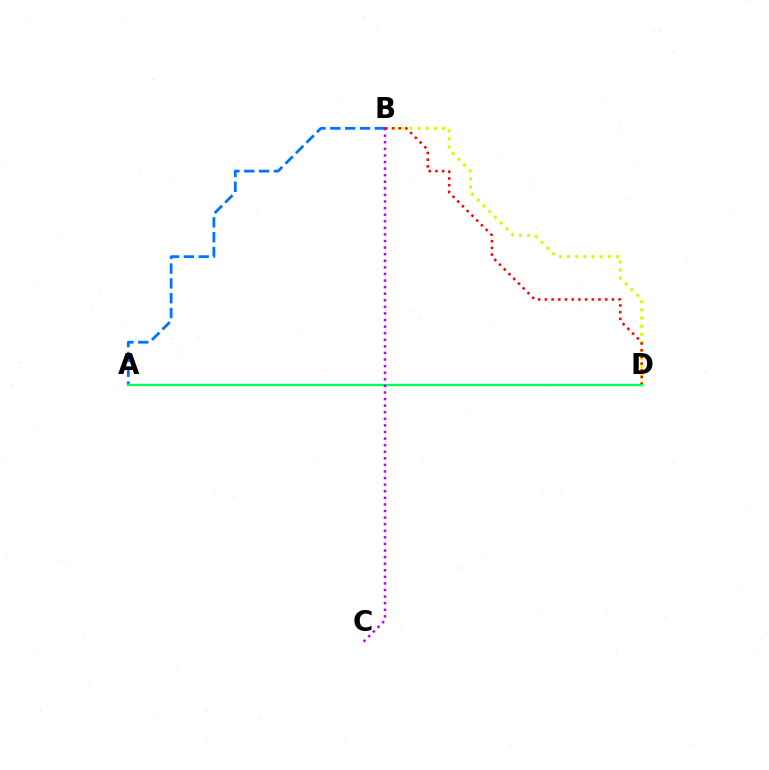{('A', 'B'): [{'color': '#0074ff', 'line_style': 'dashed', 'thickness': 2.01}], ('B', 'D'): [{'color': '#d1ff00', 'line_style': 'dotted', 'thickness': 2.21}, {'color': '#ff0000', 'line_style': 'dotted', 'thickness': 1.82}], ('A', 'D'): [{'color': '#00ff5c', 'line_style': 'solid', 'thickness': 1.65}], ('B', 'C'): [{'color': '#b900ff', 'line_style': 'dotted', 'thickness': 1.79}]}